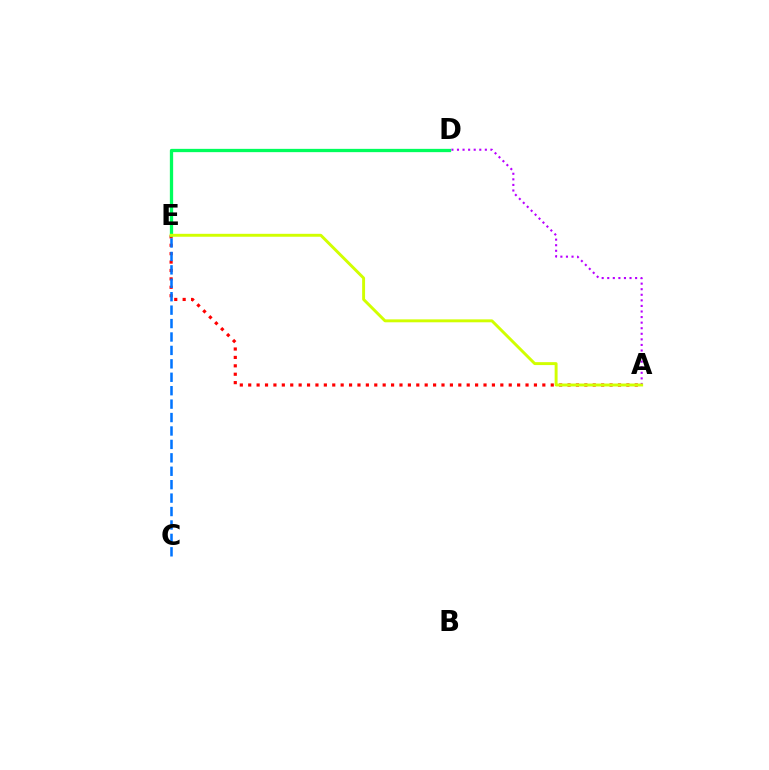{('A', 'E'): [{'color': '#ff0000', 'line_style': 'dotted', 'thickness': 2.28}, {'color': '#d1ff00', 'line_style': 'solid', 'thickness': 2.11}], ('C', 'E'): [{'color': '#0074ff', 'line_style': 'dashed', 'thickness': 1.82}], ('A', 'D'): [{'color': '#b900ff', 'line_style': 'dotted', 'thickness': 1.51}], ('D', 'E'): [{'color': '#00ff5c', 'line_style': 'solid', 'thickness': 2.37}]}